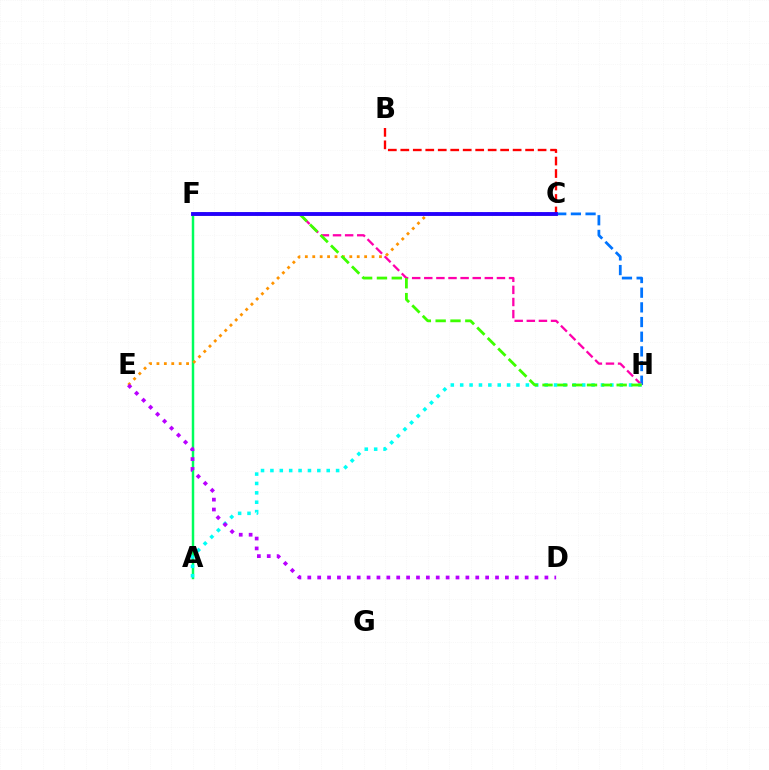{('C', 'H'): [{'color': '#0074ff', 'line_style': 'dashed', 'thickness': 1.99}], ('A', 'F'): [{'color': '#00ff5c', 'line_style': 'solid', 'thickness': 1.78}], ('F', 'H'): [{'color': '#ff00ac', 'line_style': 'dashed', 'thickness': 1.64}, {'color': '#3dff00', 'line_style': 'dashed', 'thickness': 2.01}], ('C', 'E'): [{'color': '#ff9400', 'line_style': 'dotted', 'thickness': 2.01}], ('A', 'H'): [{'color': '#00fff6', 'line_style': 'dotted', 'thickness': 2.55}], ('B', 'C'): [{'color': '#ff0000', 'line_style': 'dashed', 'thickness': 1.7}], ('C', 'F'): [{'color': '#d1ff00', 'line_style': 'solid', 'thickness': 1.82}, {'color': '#2500ff', 'line_style': 'solid', 'thickness': 2.78}], ('D', 'E'): [{'color': '#b900ff', 'line_style': 'dotted', 'thickness': 2.68}]}